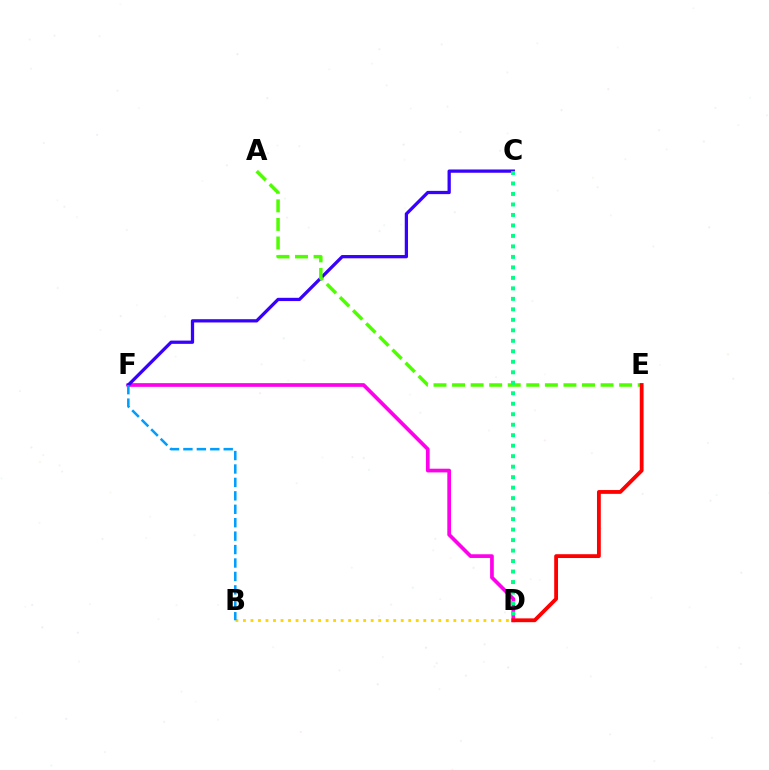{('D', 'F'): [{'color': '#ff00ed', 'line_style': 'solid', 'thickness': 2.67}], ('C', 'F'): [{'color': '#3700ff', 'line_style': 'solid', 'thickness': 2.35}], ('B', 'D'): [{'color': '#ffd500', 'line_style': 'dotted', 'thickness': 2.04}], ('A', 'E'): [{'color': '#4fff00', 'line_style': 'dashed', 'thickness': 2.52}], ('B', 'F'): [{'color': '#009eff', 'line_style': 'dashed', 'thickness': 1.82}], ('C', 'D'): [{'color': '#00ff86', 'line_style': 'dotted', 'thickness': 2.85}], ('D', 'E'): [{'color': '#ff0000', 'line_style': 'solid', 'thickness': 2.75}]}